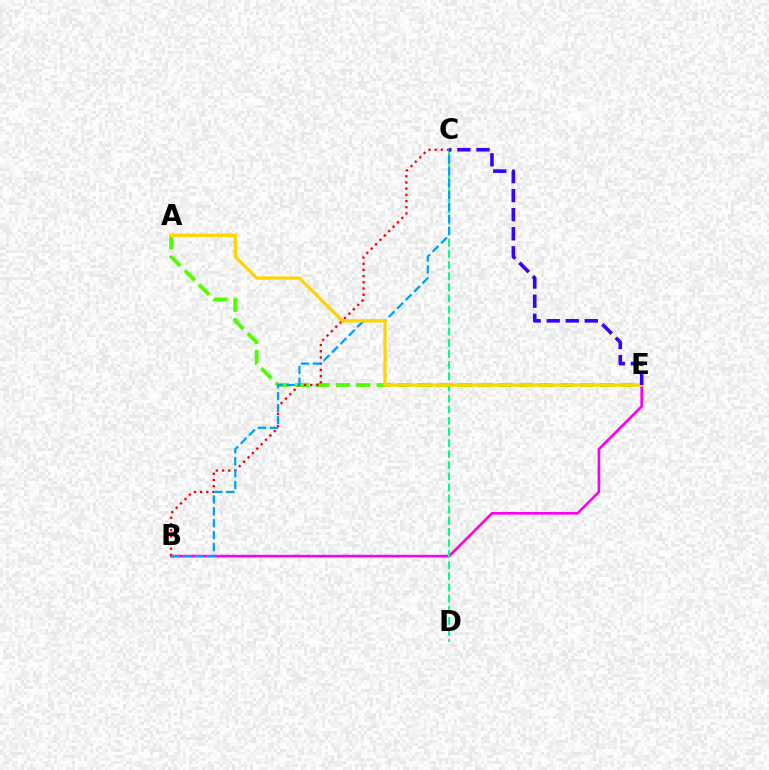{('A', 'E'): [{'color': '#4fff00', 'line_style': 'dashed', 'thickness': 2.76}, {'color': '#ffd500', 'line_style': 'solid', 'thickness': 2.37}], ('B', 'E'): [{'color': '#ff00ed', 'line_style': 'solid', 'thickness': 1.9}], ('C', 'D'): [{'color': '#00ff86', 'line_style': 'dashed', 'thickness': 1.51}], ('B', 'C'): [{'color': '#ff0000', 'line_style': 'dotted', 'thickness': 1.68}, {'color': '#009eff', 'line_style': 'dashed', 'thickness': 1.62}], ('C', 'E'): [{'color': '#3700ff', 'line_style': 'dashed', 'thickness': 2.59}]}